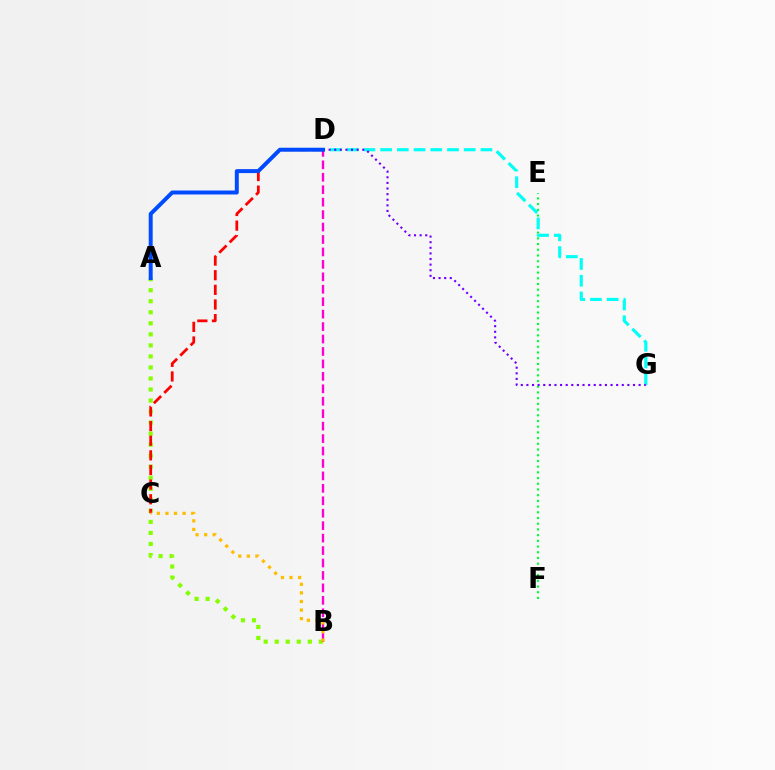{('E', 'F'): [{'color': '#00ff39', 'line_style': 'dotted', 'thickness': 1.55}], ('D', 'G'): [{'color': '#00fff6', 'line_style': 'dashed', 'thickness': 2.27}, {'color': '#7200ff', 'line_style': 'dotted', 'thickness': 1.52}], ('A', 'B'): [{'color': '#84ff00', 'line_style': 'dotted', 'thickness': 3.0}], ('C', 'D'): [{'color': '#ff0000', 'line_style': 'dashed', 'thickness': 1.99}], ('B', 'D'): [{'color': '#ff00cf', 'line_style': 'dashed', 'thickness': 1.69}], ('B', 'C'): [{'color': '#ffbd00', 'line_style': 'dotted', 'thickness': 2.33}], ('A', 'D'): [{'color': '#004bff', 'line_style': 'solid', 'thickness': 2.85}]}